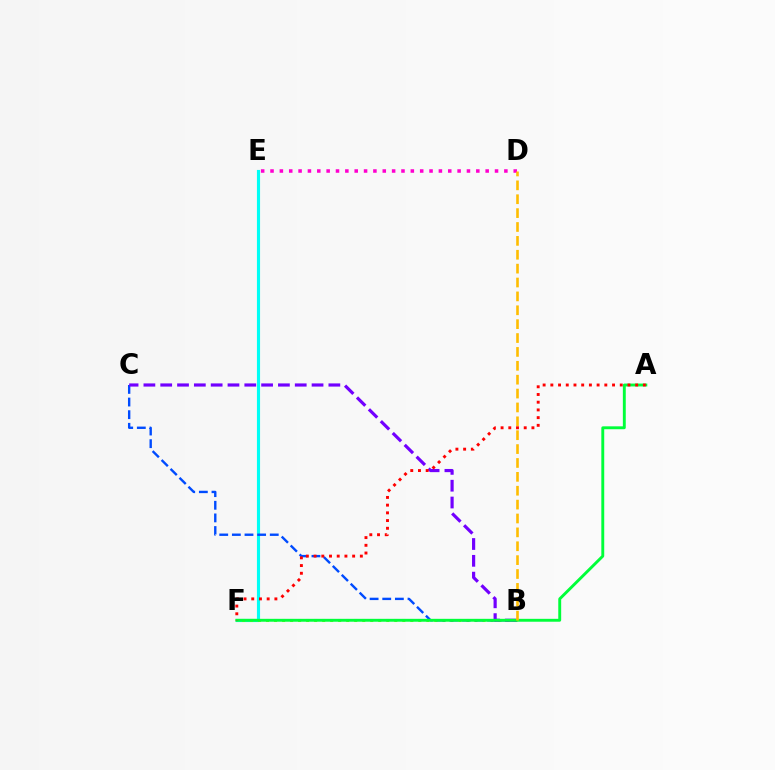{('E', 'F'): [{'color': '#00fff6', 'line_style': 'solid', 'thickness': 2.25}], ('B', 'F'): [{'color': '#84ff00', 'line_style': 'dotted', 'thickness': 2.18}], ('B', 'C'): [{'color': '#004bff', 'line_style': 'dashed', 'thickness': 1.72}, {'color': '#7200ff', 'line_style': 'dashed', 'thickness': 2.28}], ('D', 'E'): [{'color': '#ff00cf', 'line_style': 'dotted', 'thickness': 2.54}], ('A', 'F'): [{'color': '#00ff39', 'line_style': 'solid', 'thickness': 2.09}, {'color': '#ff0000', 'line_style': 'dotted', 'thickness': 2.1}], ('B', 'D'): [{'color': '#ffbd00', 'line_style': 'dashed', 'thickness': 1.89}]}